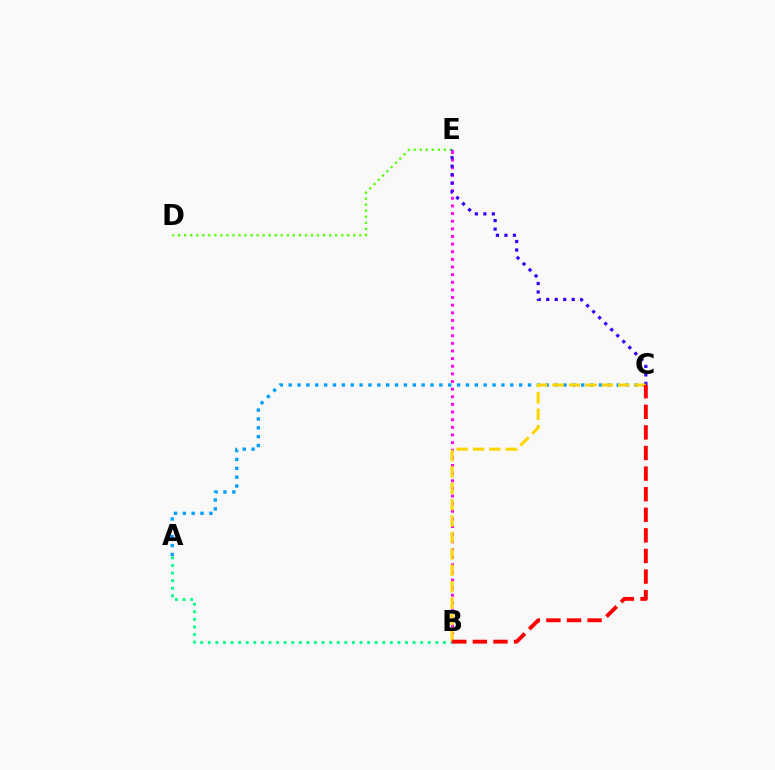{('A', 'B'): [{'color': '#00ff86', 'line_style': 'dotted', 'thickness': 2.06}], ('D', 'E'): [{'color': '#4fff00', 'line_style': 'dotted', 'thickness': 1.64}], ('B', 'E'): [{'color': '#ff00ed', 'line_style': 'dotted', 'thickness': 2.07}], ('A', 'C'): [{'color': '#009eff', 'line_style': 'dotted', 'thickness': 2.41}], ('C', 'E'): [{'color': '#3700ff', 'line_style': 'dotted', 'thickness': 2.31}], ('B', 'C'): [{'color': '#ffd500', 'line_style': 'dashed', 'thickness': 2.23}, {'color': '#ff0000', 'line_style': 'dashed', 'thickness': 2.8}]}